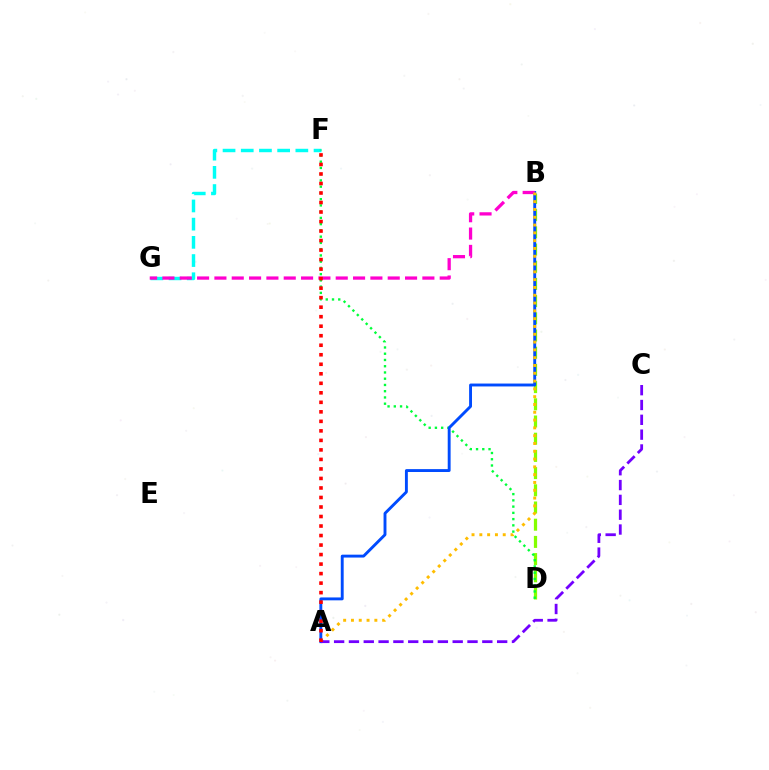{('B', 'D'): [{'color': '#84ff00', 'line_style': 'dashed', 'thickness': 2.34}], ('F', 'G'): [{'color': '#00fff6', 'line_style': 'dashed', 'thickness': 2.47}], ('D', 'F'): [{'color': '#00ff39', 'line_style': 'dotted', 'thickness': 1.7}], ('A', 'B'): [{'color': '#004bff', 'line_style': 'solid', 'thickness': 2.08}, {'color': '#ffbd00', 'line_style': 'dotted', 'thickness': 2.12}], ('B', 'G'): [{'color': '#ff00cf', 'line_style': 'dashed', 'thickness': 2.35}], ('A', 'C'): [{'color': '#7200ff', 'line_style': 'dashed', 'thickness': 2.01}], ('A', 'F'): [{'color': '#ff0000', 'line_style': 'dotted', 'thickness': 2.59}]}